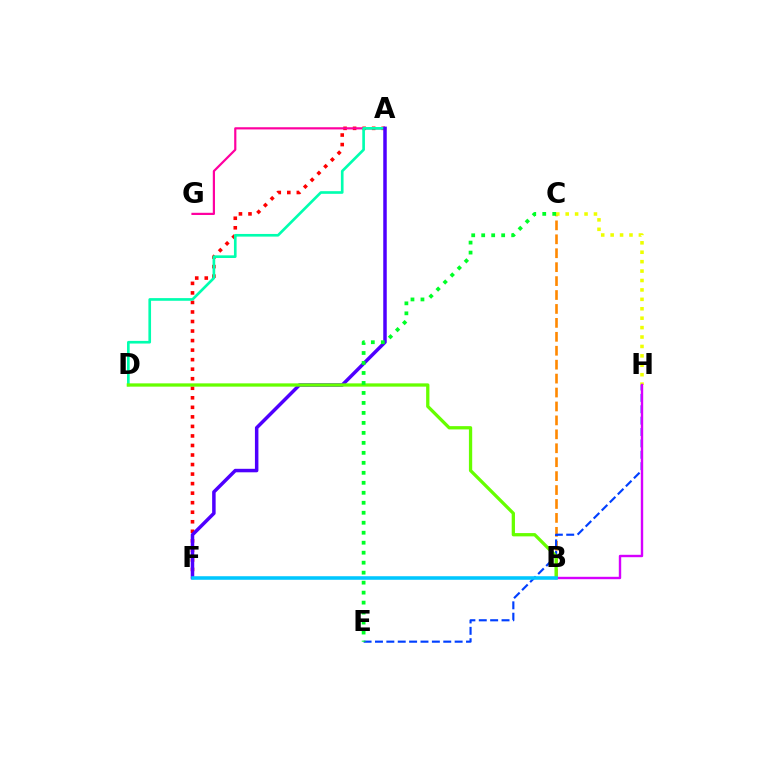{('B', 'C'): [{'color': '#ff8800', 'line_style': 'dashed', 'thickness': 1.89}], ('A', 'F'): [{'color': '#ff0000', 'line_style': 'dotted', 'thickness': 2.59}, {'color': '#4f00ff', 'line_style': 'solid', 'thickness': 2.51}], ('C', 'H'): [{'color': '#eeff00', 'line_style': 'dotted', 'thickness': 2.56}], ('E', 'H'): [{'color': '#003fff', 'line_style': 'dashed', 'thickness': 1.55}], ('A', 'G'): [{'color': '#ff00a0', 'line_style': 'solid', 'thickness': 1.58}], ('A', 'D'): [{'color': '#00ffaf', 'line_style': 'solid', 'thickness': 1.91}], ('B', 'H'): [{'color': '#d600ff', 'line_style': 'solid', 'thickness': 1.73}], ('B', 'D'): [{'color': '#66ff00', 'line_style': 'solid', 'thickness': 2.36}], ('B', 'F'): [{'color': '#00c7ff', 'line_style': 'solid', 'thickness': 2.56}], ('C', 'E'): [{'color': '#00ff27', 'line_style': 'dotted', 'thickness': 2.71}]}